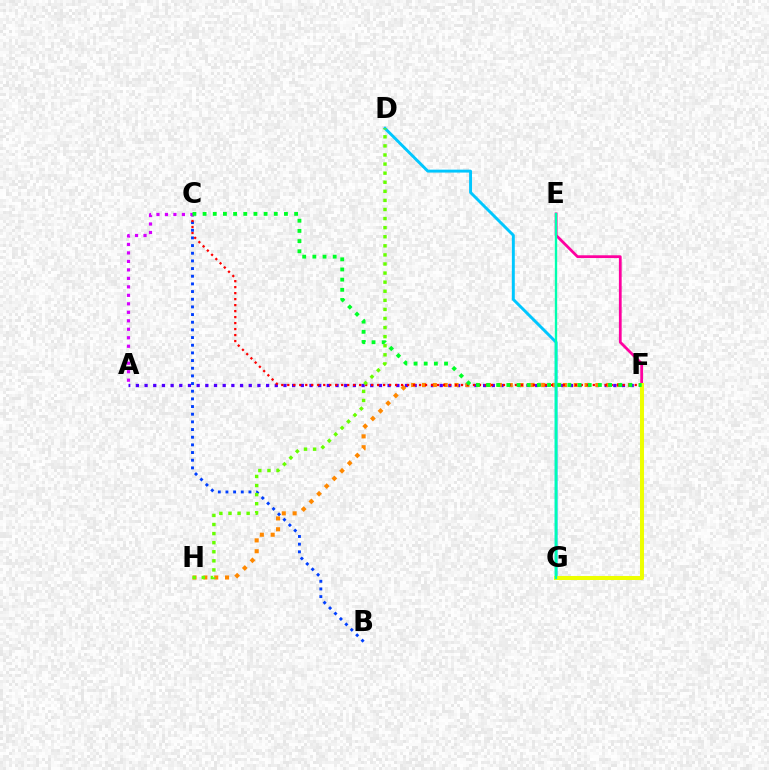{('B', 'C'): [{'color': '#003fff', 'line_style': 'dotted', 'thickness': 2.08}], ('E', 'F'): [{'color': '#ff00a0', 'line_style': 'solid', 'thickness': 2.0}], ('A', 'F'): [{'color': '#4f00ff', 'line_style': 'dotted', 'thickness': 2.36}], ('F', 'H'): [{'color': '#ff8800', 'line_style': 'dotted', 'thickness': 2.94}], ('C', 'F'): [{'color': '#ff0000', 'line_style': 'dotted', 'thickness': 1.63}, {'color': '#00ff27', 'line_style': 'dotted', 'thickness': 2.76}], ('D', 'G'): [{'color': '#00c7ff', 'line_style': 'solid', 'thickness': 2.1}], ('A', 'C'): [{'color': '#d600ff', 'line_style': 'dotted', 'thickness': 2.31}], ('F', 'G'): [{'color': '#eeff00', 'line_style': 'solid', 'thickness': 2.91}], ('D', 'H'): [{'color': '#66ff00', 'line_style': 'dotted', 'thickness': 2.47}], ('E', 'G'): [{'color': '#00ffaf', 'line_style': 'solid', 'thickness': 1.69}]}